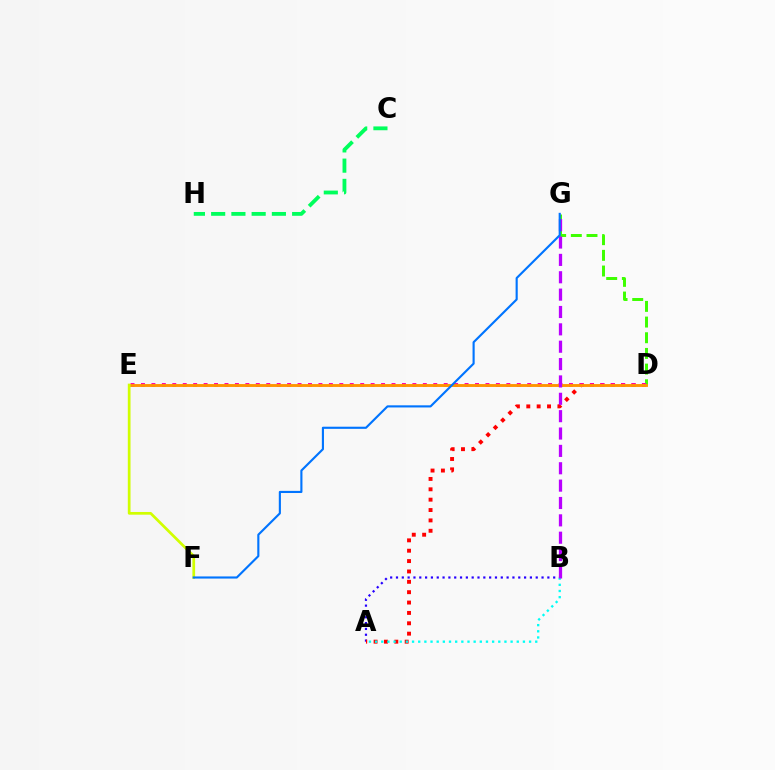{('D', 'G'): [{'color': '#3dff00', 'line_style': 'dashed', 'thickness': 2.13}], ('A', 'B'): [{'color': '#2500ff', 'line_style': 'dotted', 'thickness': 1.58}, {'color': '#00fff6', 'line_style': 'dotted', 'thickness': 1.67}], ('C', 'H'): [{'color': '#00ff5c', 'line_style': 'dashed', 'thickness': 2.75}], ('A', 'D'): [{'color': '#ff0000', 'line_style': 'dotted', 'thickness': 2.82}], ('D', 'E'): [{'color': '#ff00ac', 'line_style': 'dotted', 'thickness': 2.84}, {'color': '#ff9400', 'line_style': 'solid', 'thickness': 2.08}], ('E', 'F'): [{'color': '#d1ff00', 'line_style': 'solid', 'thickness': 1.95}], ('B', 'G'): [{'color': '#b900ff', 'line_style': 'dashed', 'thickness': 2.36}], ('F', 'G'): [{'color': '#0074ff', 'line_style': 'solid', 'thickness': 1.53}]}